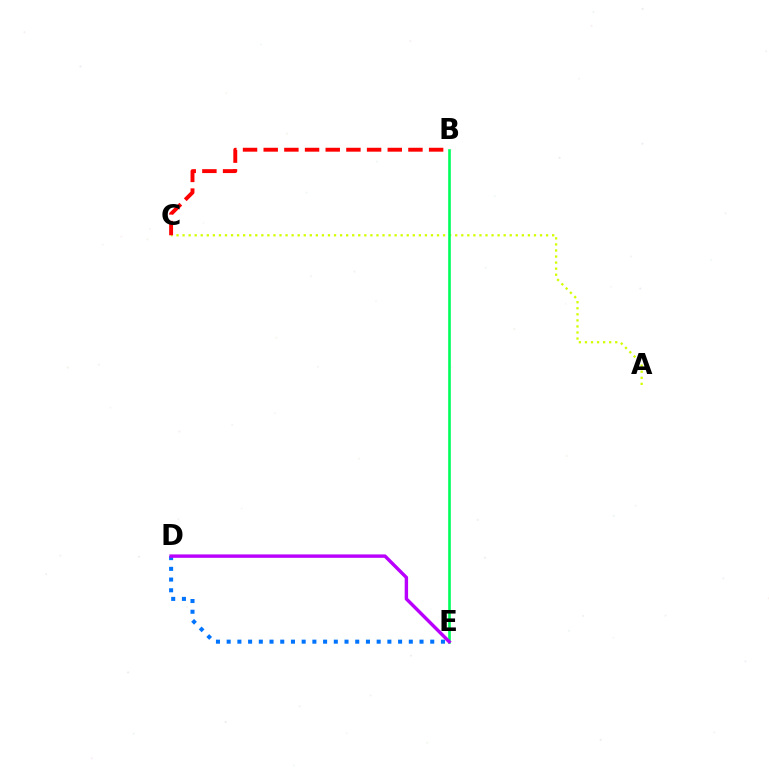{('D', 'E'): [{'color': '#0074ff', 'line_style': 'dotted', 'thickness': 2.91}, {'color': '#b900ff', 'line_style': 'solid', 'thickness': 2.46}], ('A', 'C'): [{'color': '#d1ff00', 'line_style': 'dotted', 'thickness': 1.65}], ('B', 'E'): [{'color': '#00ff5c', 'line_style': 'solid', 'thickness': 1.89}], ('B', 'C'): [{'color': '#ff0000', 'line_style': 'dashed', 'thickness': 2.81}]}